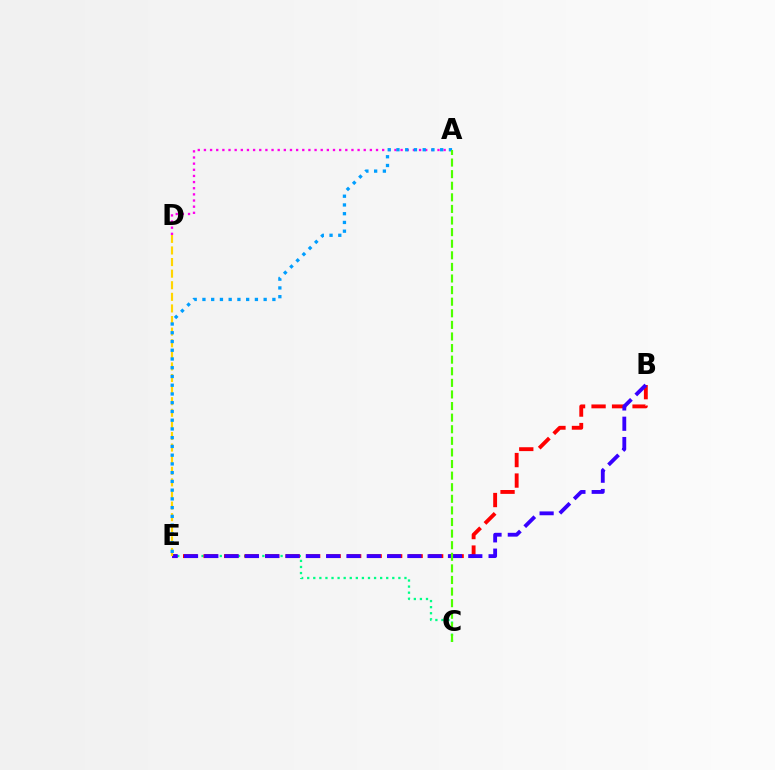{('C', 'E'): [{'color': '#00ff86', 'line_style': 'dotted', 'thickness': 1.65}], ('B', 'E'): [{'color': '#ff0000', 'line_style': 'dashed', 'thickness': 2.78}, {'color': '#3700ff', 'line_style': 'dashed', 'thickness': 2.76}], ('D', 'E'): [{'color': '#ffd500', 'line_style': 'dashed', 'thickness': 1.58}], ('A', 'D'): [{'color': '#ff00ed', 'line_style': 'dotted', 'thickness': 1.67}], ('A', 'E'): [{'color': '#009eff', 'line_style': 'dotted', 'thickness': 2.38}], ('A', 'C'): [{'color': '#4fff00', 'line_style': 'dashed', 'thickness': 1.58}]}